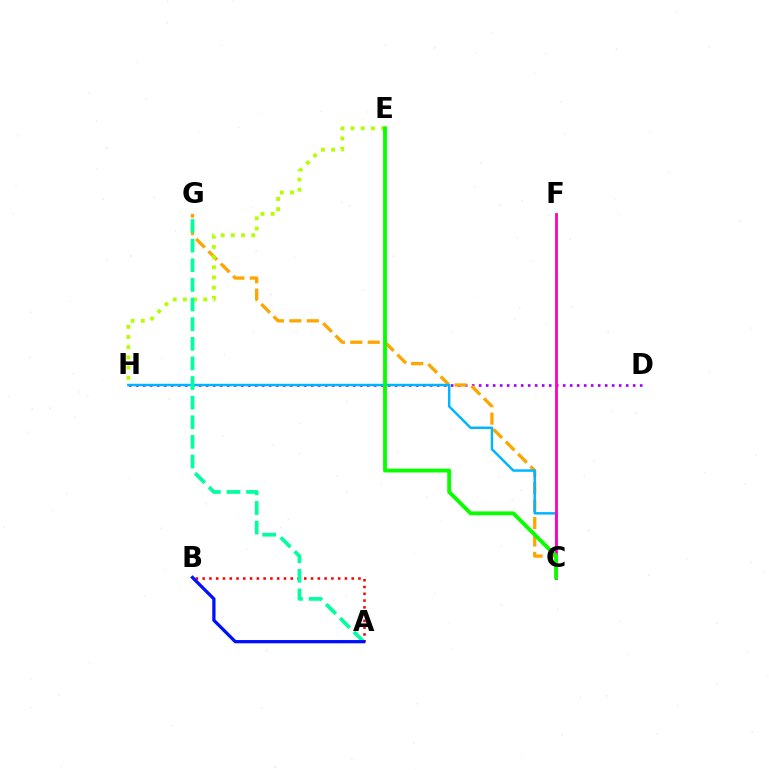{('D', 'H'): [{'color': '#9b00ff', 'line_style': 'dotted', 'thickness': 1.9}], ('C', 'G'): [{'color': '#ffa500', 'line_style': 'dashed', 'thickness': 2.37}], ('C', 'H'): [{'color': '#00b5ff', 'line_style': 'solid', 'thickness': 1.77}], ('E', 'H'): [{'color': '#b3ff00', 'line_style': 'dotted', 'thickness': 2.77}], ('C', 'F'): [{'color': '#ff00bd', 'line_style': 'solid', 'thickness': 2.0}], ('A', 'B'): [{'color': '#ff0000', 'line_style': 'dotted', 'thickness': 1.84}, {'color': '#0010ff', 'line_style': 'solid', 'thickness': 2.35}], ('A', 'G'): [{'color': '#00ff9d', 'line_style': 'dashed', 'thickness': 2.67}], ('C', 'E'): [{'color': '#08ff00', 'line_style': 'solid', 'thickness': 2.78}]}